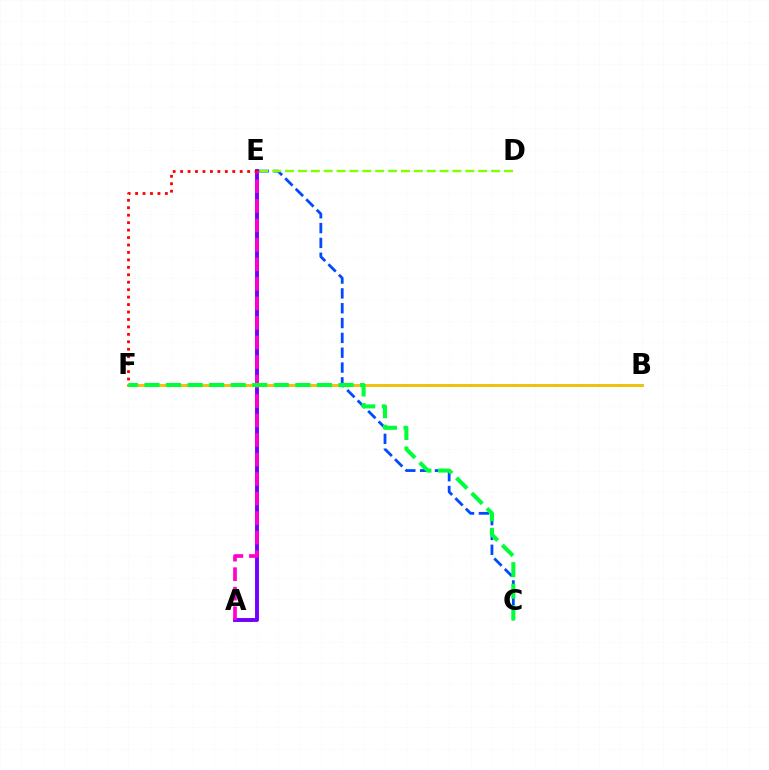{('C', 'E'): [{'color': '#004bff', 'line_style': 'dashed', 'thickness': 2.02}], ('A', 'E'): [{'color': '#7200ff', 'line_style': 'solid', 'thickness': 2.81}, {'color': '#ff00cf', 'line_style': 'dashed', 'thickness': 2.65}], ('B', 'F'): [{'color': '#00fff6', 'line_style': 'solid', 'thickness': 1.86}, {'color': '#ffbd00', 'line_style': 'solid', 'thickness': 1.98}], ('D', 'E'): [{'color': '#84ff00', 'line_style': 'dashed', 'thickness': 1.75}], ('E', 'F'): [{'color': '#ff0000', 'line_style': 'dotted', 'thickness': 2.02}], ('C', 'F'): [{'color': '#00ff39', 'line_style': 'dashed', 'thickness': 2.93}]}